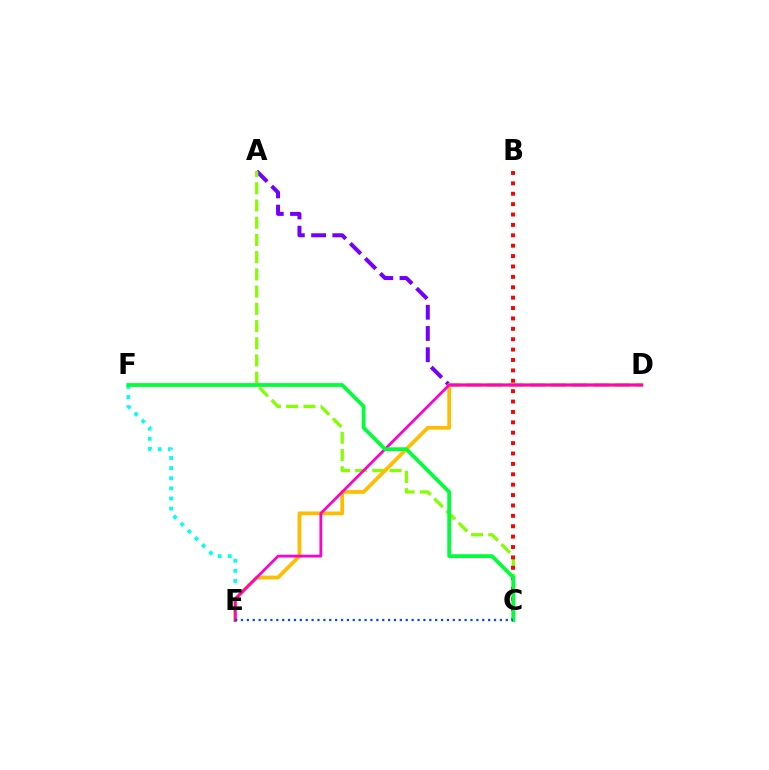{('A', 'D'): [{'color': '#7200ff', 'line_style': 'dashed', 'thickness': 2.88}], ('A', 'C'): [{'color': '#84ff00', 'line_style': 'dashed', 'thickness': 2.34}], ('E', 'F'): [{'color': '#00fff6', 'line_style': 'dotted', 'thickness': 2.75}], ('D', 'E'): [{'color': '#ffbd00', 'line_style': 'solid', 'thickness': 2.7}, {'color': '#ff00cf', 'line_style': 'solid', 'thickness': 2.0}], ('B', 'C'): [{'color': '#ff0000', 'line_style': 'dotted', 'thickness': 2.82}], ('C', 'F'): [{'color': '#00ff39', 'line_style': 'solid', 'thickness': 2.72}], ('C', 'E'): [{'color': '#004bff', 'line_style': 'dotted', 'thickness': 1.6}]}